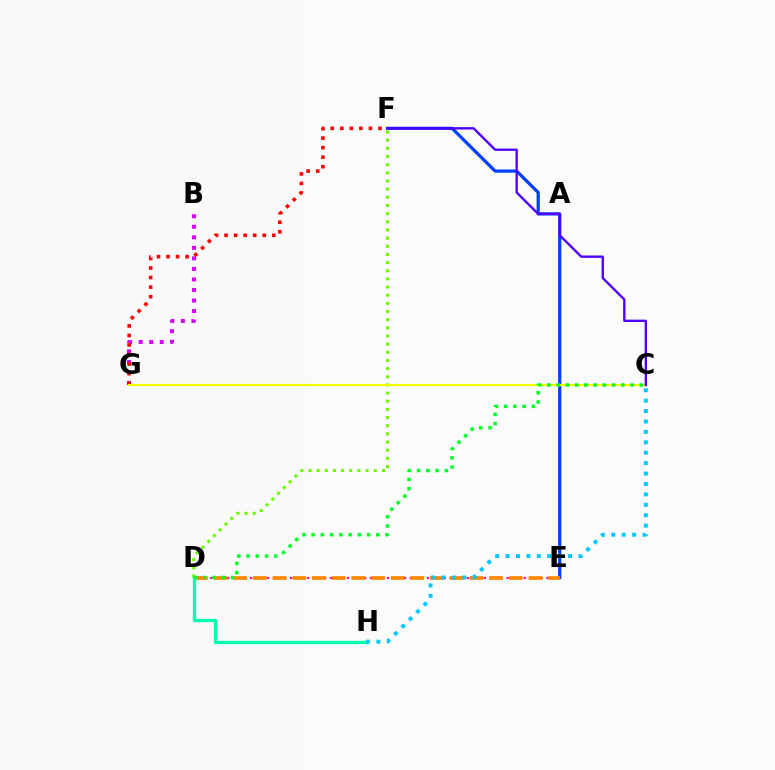{('E', 'F'): [{'color': '#003fff', 'line_style': 'solid', 'thickness': 2.32}], ('D', 'F'): [{'color': '#66ff00', 'line_style': 'dotted', 'thickness': 2.22}], ('D', 'E'): [{'color': '#ff00a0', 'line_style': 'dotted', 'thickness': 1.55}, {'color': '#ff8800', 'line_style': 'dashed', 'thickness': 2.67}], ('B', 'G'): [{'color': '#d600ff', 'line_style': 'dotted', 'thickness': 2.86}], ('F', 'G'): [{'color': '#ff0000', 'line_style': 'dotted', 'thickness': 2.59}], ('D', 'H'): [{'color': '#00ffaf', 'line_style': 'solid', 'thickness': 2.43}], ('C', 'G'): [{'color': '#eeff00', 'line_style': 'solid', 'thickness': 1.57}], ('C', 'H'): [{'color': '#00c7ff', 'line_style': 'dotted', 'thickness': 2.83}], ('C', 'D'): [{'color': '#00ff27', 'line_style': 'dotted', 'thickness': 2.51}], ('C', 'F'): [{'color': '#4f00ff', 'line_style': 'solid', 'thickness': 1.69}]}